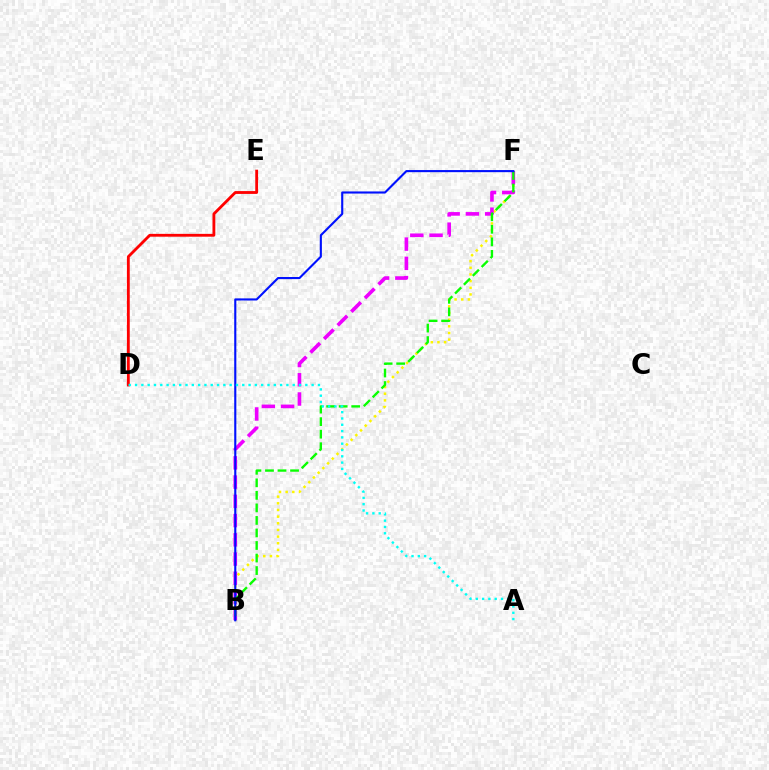{('B', 'F'): [{'color': '#fcf500', 'line_style': 'dotted', 'thickness': 1.81}, {'color': '#ee00ff', 'line_style': 'dashed', 'thickness': 2.61}, {'color': '#08ff00', 'line_style': 'dashed', 'thickness': 1.7}, {'color': '#0010ff', 'line_style': 'solid', 'thickness': 1.52}], ('D', 'E'): [{'color': '#ff0000', 'line_style': 'solid', 'thickness': 2.04}], ('A', 'D'): [{'color': '#00fff6', 'line_style': 'dotted', 'thickness': 1.71}]}